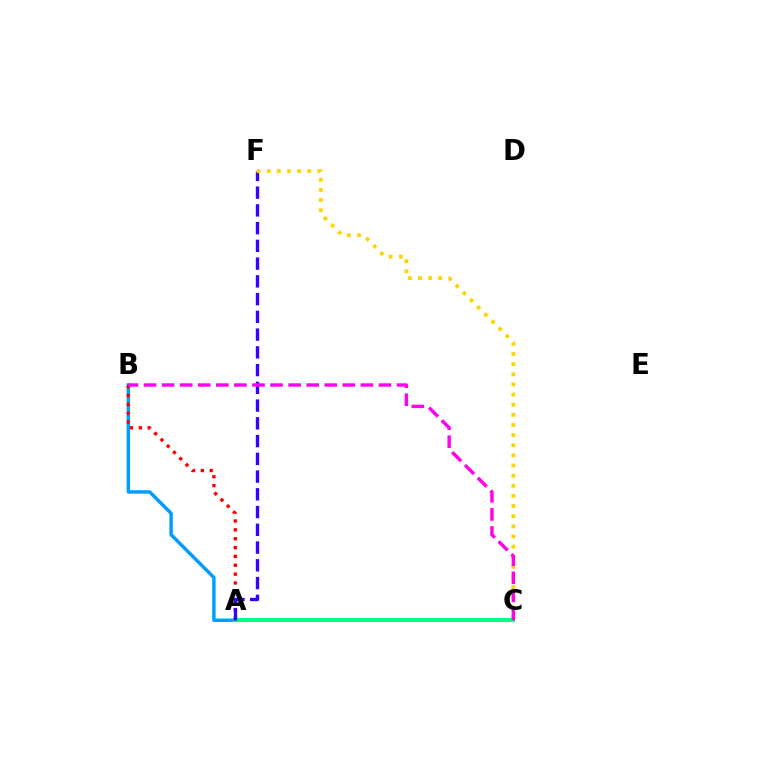{('A', 'C'): [{'color': '#4fff00', 'line_style': 'dashed', 'thickness': 2.7}, {'color': '#00ff86', 'line_style': 'solid', 'thickness': 2.92}], ('A', 'B'): [{'color': '#009eff', 'line_style': 'solid', 'thickness': 2.49}, {'color': '#ff0000', 'line_style': 'dotted', 'thickness': 2.41}], ('A', 'F'): [{'color': '#3700ff', 'line_style': 'dashed', 'thickness': 2.41}], ('C', 'F'): [{'color': '#ffd500', 'line_style': 'dotted', 'thickness': 2.75}], ('B', 'C'): [{'color': '#ff00ed', 'line_style': 'dashed', 'thickness': 2.46}]}